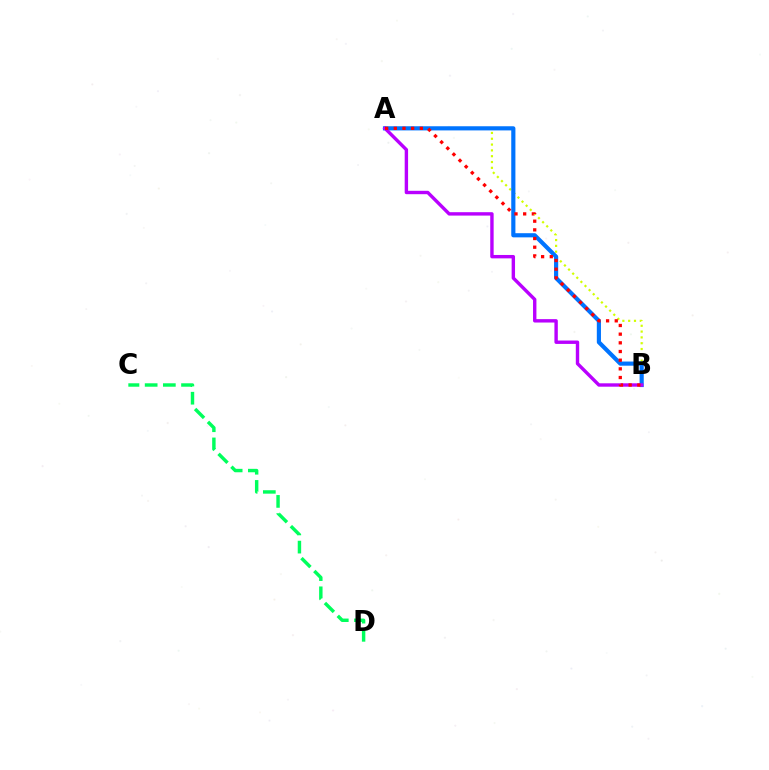{('A', 'B'): [{'color': '#d1ff00', 'line_style': 'dotted', 'thickness': 1.58}, {'color': '#0074ff', 'line_style': 'solid', 'thickness': 2.99}, {'color': '#b900ff', 'line_style': 'solid', 'thickness': 2.44}, {'color': '#ff0000', 'line_style': 'dotted', 'thickness': 2.36}], ('C', 'D'): [{'color': '#00ff5c', 'line_style': 'dashed', 'thickness': 2.47}]}